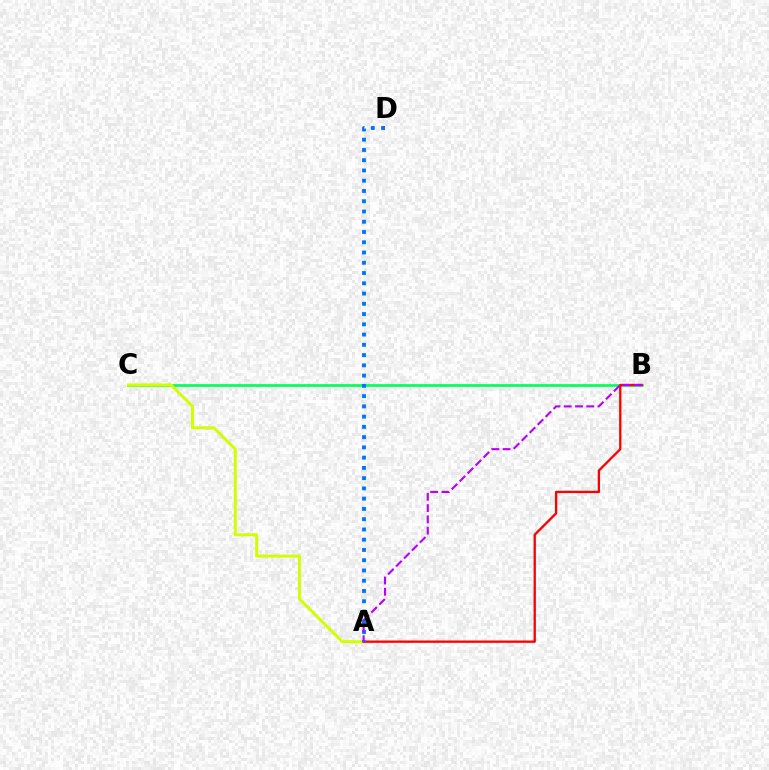{('B', 'C'): [{'color': '#00ff5c', 'line_style': 'solid', 'thickness': 1.94}], ('A', 'C'): [{'color': '#d1ff00', 'line_style': 'solid', 'thickness': 2.14}], ('A', 'B'): [{'color': '#ff0000', 'line_style': 'solid', 'thickness': 1.67}, {'color': '#b900ff', 'line_style': 'dashed', 'thickness': 1.53}], ('A', 'D'): [{'color': '#0074ff', 'line_style': 'dotted', 'thickness': 2.79}]}